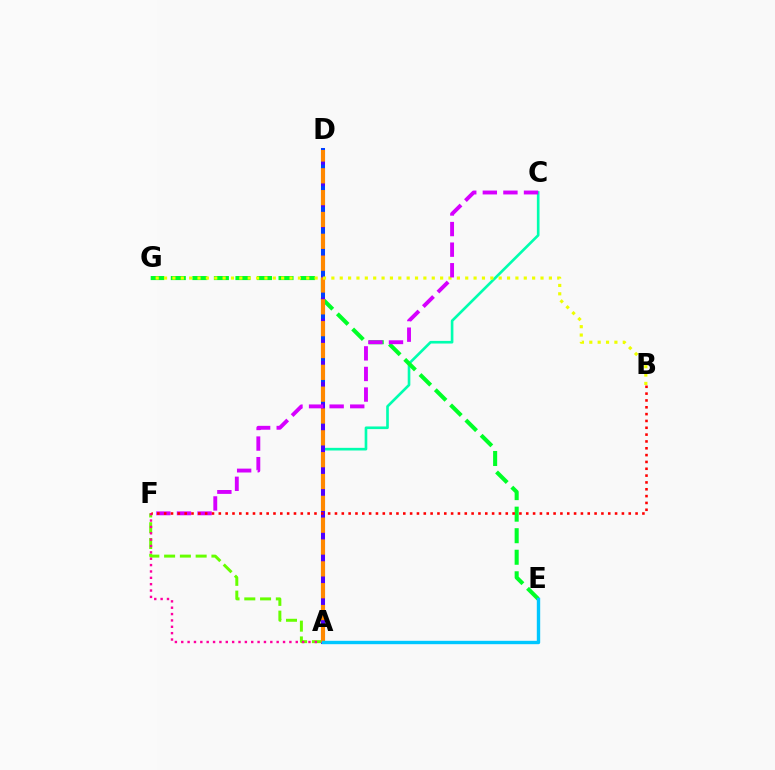{('A', 'F'): [{'color': '#66ff00', 'line_style': 'dashed', 'thickness': 2.14}, {'color': '#ff00a0', 'line_style': 'dotted', 'thickness': 1.73}], ('A', 'C'): [{'color': '#00ffaf', 'line_style': 'solid', 'thickness': 1.9}], ('E', 'G'): [{'color': '#00ff27', 'line_style': 'dashed', 'thickness': 2.93}], ('A', 'D'): [{'color': '#003fff', 'line_style': 'solid', 'thickness': 2.9}, {'color': '#4f00ff', 'line_style': 'dashed', 'thickness': 2.86}, {'color': '#ff8800', 'line_style': 'dashed', 'thickness': 2.97}], ('B', 'G'): [{'color': '#eeff00', 'line_style': 'dotted', 'thickness': 2.27}], ('A', 'E'): [{'color': '#00c7ff', 'line_style': 'solid', 'thickness': 2.43}], ('C', 'F'): [{'color': '#d600ff', 'line_style': 'dashed', 'thickness': 2.8}], ('B', 'F'): [{'color': '#ff0000', 'line_style': 'dotted', 'thickness': 1.86}]}